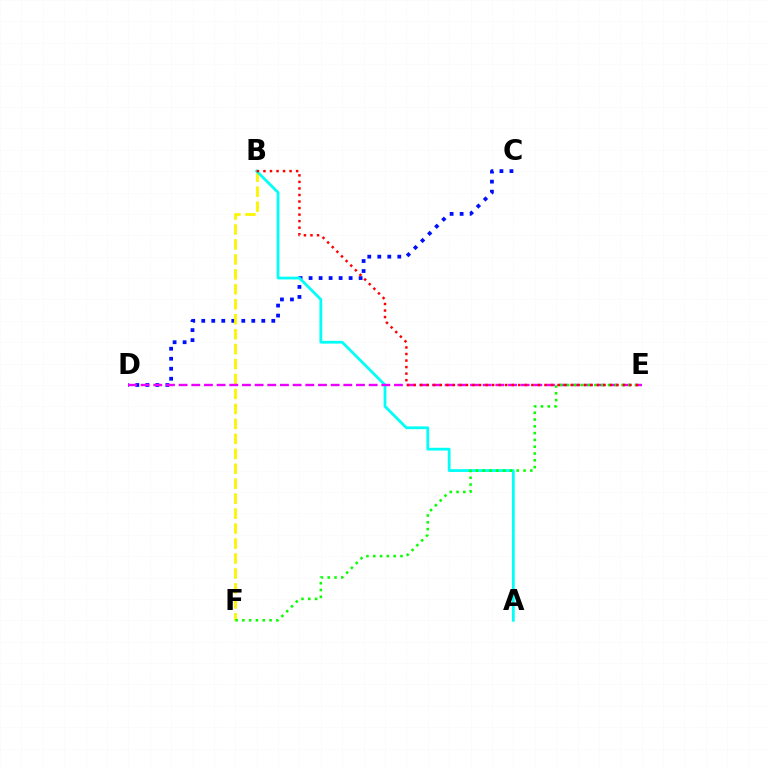{('C', 'D'): [{'color': '#0010ff', 'line_style': 'dotted', 'thickness': 2.72}], ('B', 'F'): [{'color': '#fcf500', 'line_style': 'dashed', 'thickness': 2.03}], ('A', 'B'): [{'color': '#00fff6', 'line_style': 'solid', 'thickness': 2.0}], ('D', 'E'): [{'color': '#ee00ff', 'line_style': 'dashed', 'thickness': 1.72}], ('E', 'F'): [{'color': '#08ff00', 'line_style': 'dotted', 'thickness': 1.85}], ('B', 'E'): [{'color': '#ff0000', 'line_style': 'dotted', 'thickness': 1.78}]}